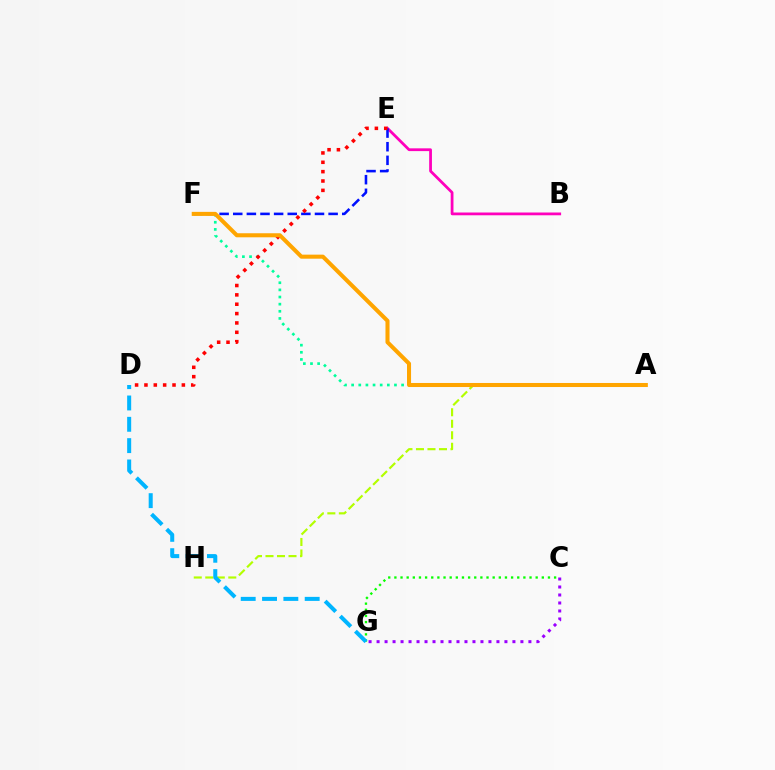{('A', 'F'): [{'color': '#00ff9d', 'line_style': 'dotted', 'thickness': 1.94}, {'color': '#ffa500', 'line_style': 'solid', 'thickness': 2.91}], ('B', 'E'): [{'color': '#ff00bd', 'line_style': 'solid', 'thickness': 1.99}], ('A', 'H'): [{'color': '#b3ff00', 'line_style': 'dashed', 'thickness': 1.56}], ('C', 'G'): [{'color': '#08ff00', 'line_style': 'dotted', 'thickness': 1.67}, {'color': '#9b00ff', 'line_style': 'dotted', 'thickness': 2.17}], ('D', 'G'): [{'color': '#00b5ff', 'line_style': 'dashed', 'thickness': 2.9}], ('E', 'F'): [{'color': '#0010ff', 'line_style': 'dashed', 'thickness': 1.85}], ('D', 'E'): [{'color': '#ff0000', 'line_style': 'dotted', 'thickness': 2.54}]}